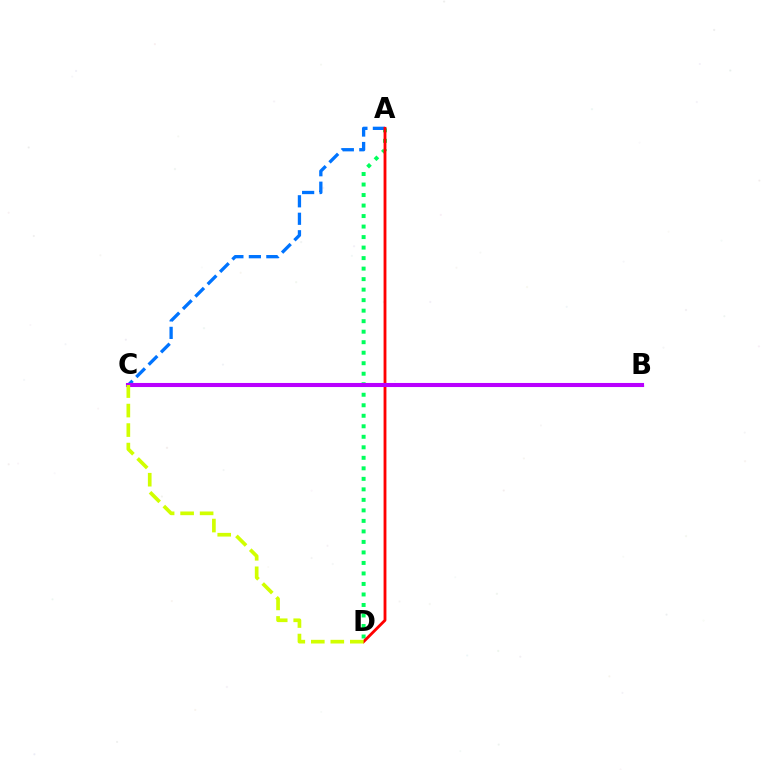{('A', 'D'): [{'color': '#00ff5c', 'line_style': 'dotted', 'thickness': 2.86}, {'color': '#ff0000', 'line_style': 'solid', 'thickness': 2.04}], ('A', 'C'): [{'color': '#0074ff', 'line_style': 'dashed', 'thickness': 2.38}], ('B', 'C'): [{'color': '#b900ff', 'line_style': 'solid', 'thickness': 2.94}], ('C', 'D'): [{'color': '#d1ff00', 'line_style': 'dashed', 'thickness': 2.65}]}